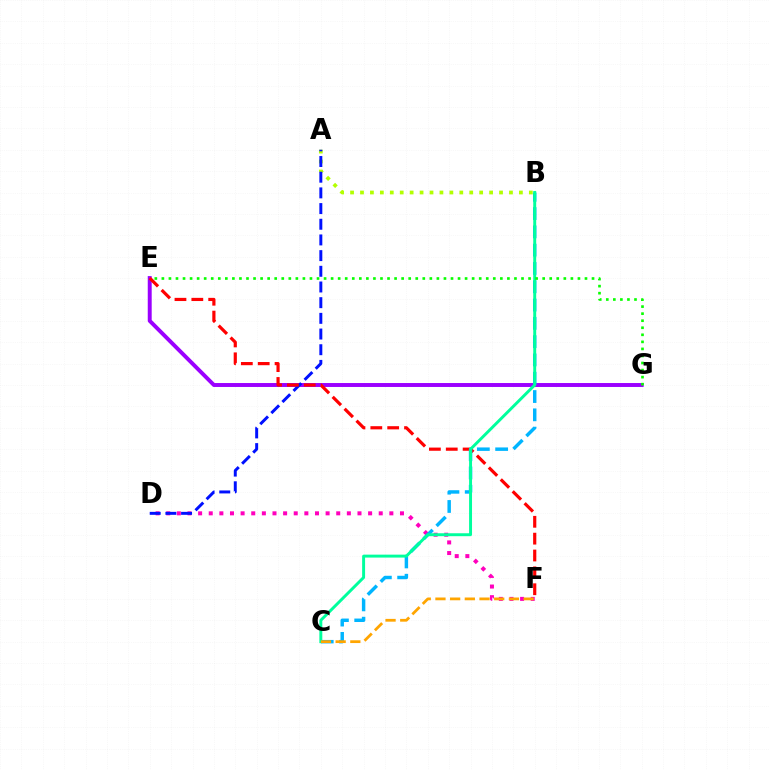{('A', 'B'): [{'color': '#b3ff00', 'line_style': 'dotted', 'thickness': 2.7}], ('D', 'F'): [{'color': '#ff00bd', 'line_style': 'dotted', 'thickness': 2.89}], ('E', 'G'): [{'color': '#9b00ff', 'line_style': 'solid', 'thickness': 2.84}, {'color': '#08ff00', 'line_style': 'dotted', 'thickness': 1.92}], ('A', 'D'): [{'color': '#0010ff', 'line_style': 'dashed', 'thickness': 2.13}], ('E', 'F'): [{'color': '#ff0000', 'line_style': 'dashed', 'thickness': 2.29}], ('B', 'C'): [{'color': '#00b5ff', 'line_style': 'dashed', 'thickness': 2.49}, {'color': '#00ff9d', 'line_style': 'solid', 'thickness': 2.12}], ('C', 'F'): [{'color': '#ffa500', 'line_style': 'dashed', 'thickness': 2.0}]}